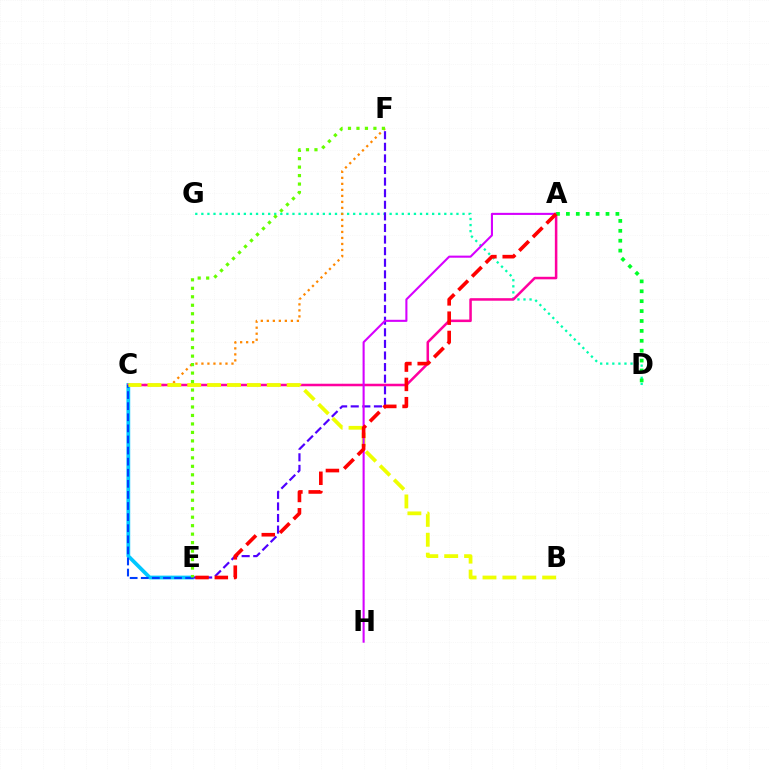{('D', 'G'): [{'color': '#00ffaf', 'line_style': 'dotted', 'thickness': 1.65}], ('C', 'E'): [{'color': '#00c7ff', 'line_style': 'solid', 'thickness': 2.69}, {'color': '#003fff', 'line_style': 'dashed', 'thickness': 1.51}], ('C', 'F'): [{'color': '#ff8800', 'line_style': 'dotted', 'thickness': 1.63}], ('A', 'C'): [{'color': '#ff00a0', 'line_style': 'solid', 'thickness': 1.82}], ('E', 'F'): [{'color': '#4f00ff', 'line_style': 'dashed', 'thickness': 1.57}, {'color': '#66ff00', 'line_style': 'dotted', 'thickness': 2.3}], ('B', 'C'): [{'color': '#eeff00', 'line_style': 'dashed', 'thickness': 2.7}], ('A', 'H'): [{'color': '#d600ff', 'line_style': 'solid', 'thickness': 1.51}], ('A', 'D'): [{'color': '#00ff27', 'line_style': 'dotted', 'thickness': 2.69}], ('A', 'E'): [{'color': '#ff0000', 'line_style': 'dashed', 'thickness': 2.62}]}